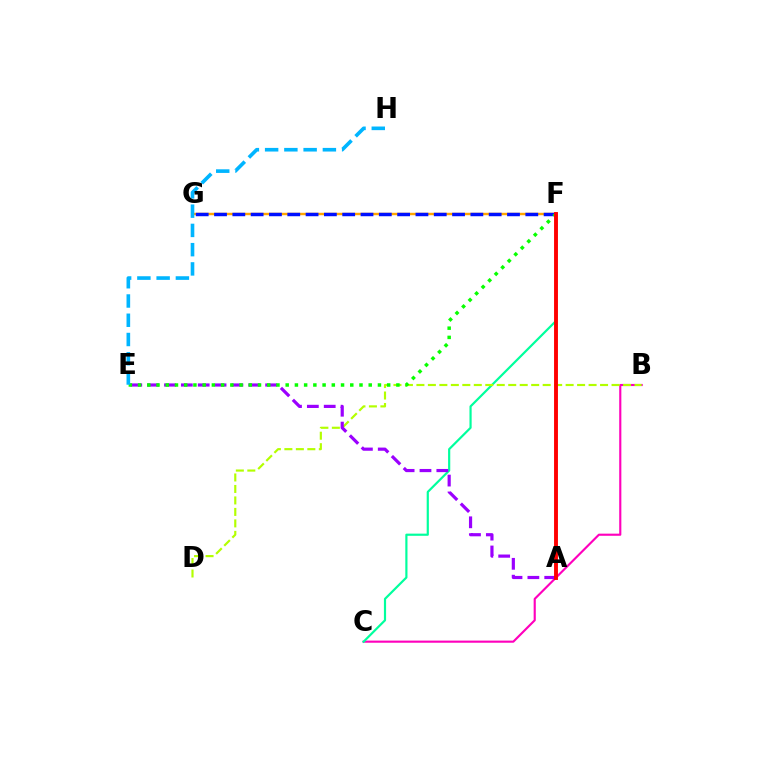{('B', 'C'): [{'color': '#ff00bd', 'line_style': 'solid', 'thickness': 1.54}], ('F', 'G'): [{'color': '#ffa500', 'line_style': 'solid', 'thickness': 1.74}, {'color': '#0010ff', 'line_style': 'dashed', 'thickness': 2.49}], ('C', 'F'): [{'color': '#00ff9d', 'line_style': 'solid', 'thickness': 1.57}], ('B', 'D'): [{'color': '#b3ff00', 'line_style': 'dashed', 'thickness': 1.56}], ('A', 'E'): [{'color': '#9b00ff', 'line_style': 'dashed', 'thickness': 2.29}], ('E', 'F'): [{'color': '#08ff00', 'line_style': 'dotted', 'thickness': 2.51}], ('E', 'H'): [{'color': '#00b5ff', 'line_style': 'dashed', 'thickness': 2.62}], ('A', 'F'): [{'color': '#ff0000', 'line_style': 'solid', 'thickness': 2.8}]}